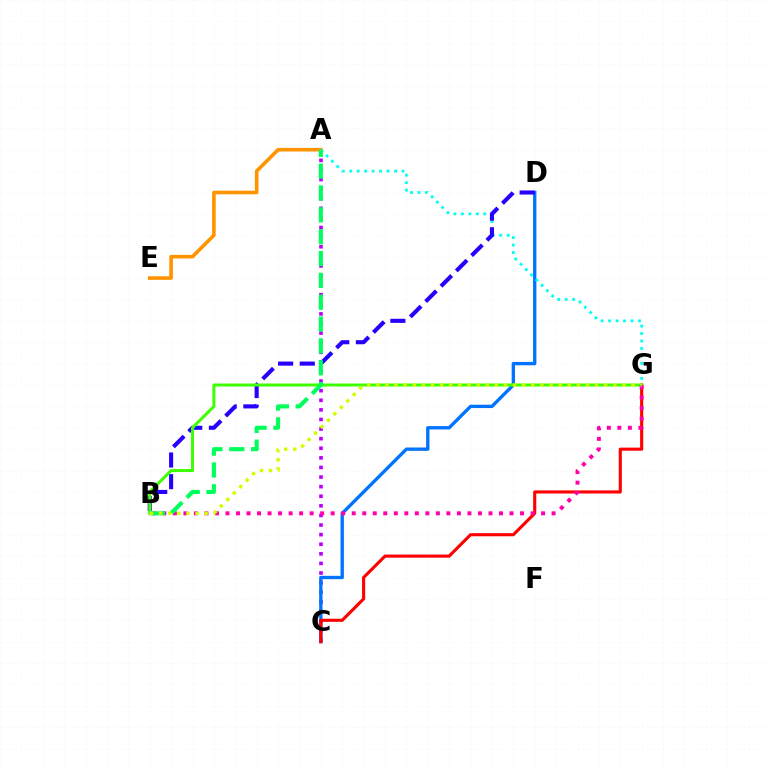{('A', 'C'): [{'color': '#b900ff', 'line_style': 'dotted', 'thickness': 2.61}], ('C', 'D'): [{'color': '#0074ff', 'line_style': 'solid', 'thickness': 2.4}], ('A', 'E'): [{'color': '#ff9400', 'line_style': 'solid', 'thickness': 2.6}], ('A', 'G'): [{'color': '#00fff6', 'line_style': 'dotted', 'thickness': 2.03}], ('C', 'G'): [{'color': '#ff0000', 'line_style': 'solid', 'thickness': 2.24}], ('B', 'D'): [{'color': '#2500ff', 'line_style': 'dashed', 'thickness': 2.94}], ('B', 'G'): [{'color': '#3dff00', 'line_style': 'solid', 'thickness': 2.15}, {'color': '#ff00ac', 'line_style': 'dotted', 'thickness': 2.86}, {'color': '#d1ff00', 'line_style': 'dotted', 'thickness': 2.48}], ('A', 'B'): [{'color': '#00ff5c', 'line_style': 'dashed', 'thickness': 2.97}]}